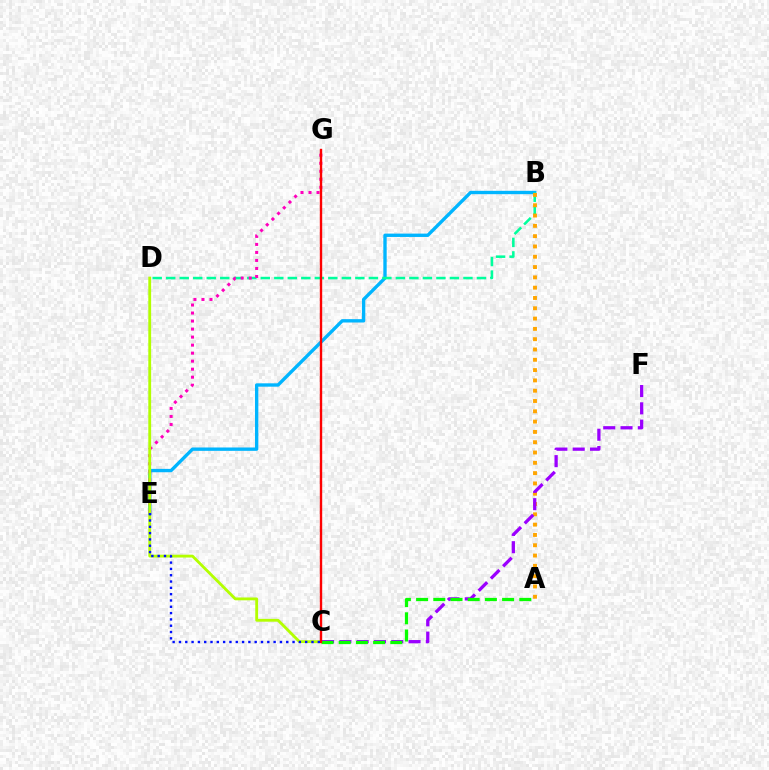{('B', 'E'): [{'color': '#00b5ff', 'line_style': 'solid', 'thickness': 2.42}], ('B', 'D'): [{'color': '#00ff9d', 'line_style': 'dashed', 'thickness': 1.84}], ('E', 'G'): [{'color': '#ff00bd', 'line_style': 'dotted', 'thickness': 2.18}], ('C', 'D'): [{'color': '#b3ff00', 'line_style': 'solid', 'thickness': 2.04}], ('A', 'B'): [{'color': '#ffa500', 'line_style': 'dotted', 'thickness': 2.8}], ('C', 'F'): [{'color': '#9b00ff', 'line_style': 'dashed', 'thickness': 2.35}], ('A', 'C'): [{'color': '#08ff00', 'line_style': 'dashed', 'thickness': 2.34}], ('C', 'G'): [{'color': '#ff0000', 'line_style': 'solid', 'thickness': 1.72}], ('C', 'E'): [{'color': '#0010ff', 'line_style': 'dotted', 'thickness': 1.71}]}